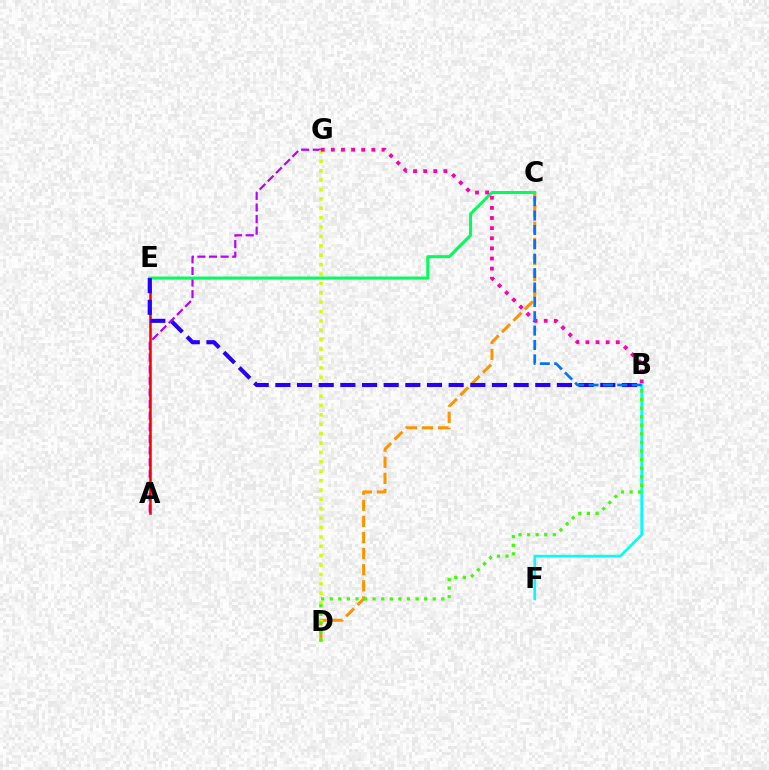{('B', 'F'): [{'color': '#00fff6', 'line_style': 'solid', 'thickness': 1.91}], ('A', 'G'): [{'color': '#b900ff', 'line_style': 'dashed', 'thickness': 1.58}], ('A', 'E'): [{'color': '#ff0000', 'line_style': 'solid', 'thickness': 1.83}], ('C', 'D'): [{'color': '#ff9400', 'line_style': 'dashed', 'thickness': 2.19}], ('D', 'G'): [{'color': '#d1ff00', 'line_style': 'dotted', 'thickness': 2.55}], ('C', 'E'): [{'color': '#00ff5c', 'line_style': 'solid', 'thickness': 2.18}], ('B', 'G'): [{'color': '#ff00ac', 'line_style': 'dotted', 'thickness': 2.75}], ('B', 'E'): [{'color': '#2500ff', 'line_style': 'dashed', 'thickness': 2.94}], ('B', 'C'): [{'color': '#0074ff', 'line_style': 'dashed', 'thickness': 1.95}], ('B', 'D'): [{'color': '#3dff00', 'line_style': 'dotted', 'thickness': 2.33}]}